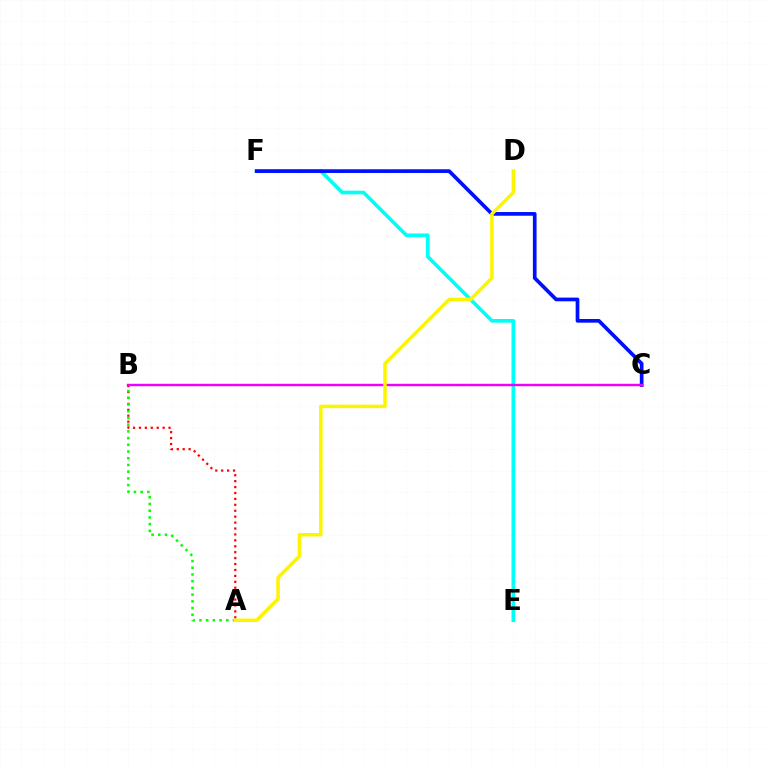{('E', 'F'): [{'color': '#00fff6', 'line_style': 'solid', 'thickness': 2.63}], ('C', 'F'): [{'color': '#0010ff', 'line_style': 'solid', 'thickness': 2.66}], ('A', 'B'): [{'color': '#ff0000', 'line_style': 'dotted', 'thickness': 1.61}, {'color': '#08ff00', 'line_style': 'dotted', 'thickness': 1.82}], ('B', 'C'): [{'color': '#ee00ff', 'line_style': 'solid', 'thickness': 1.74}], ('A', 'D'): [{'color': '#fcf500', 'line_style': 'solid', 'thickness': 2.52}]}